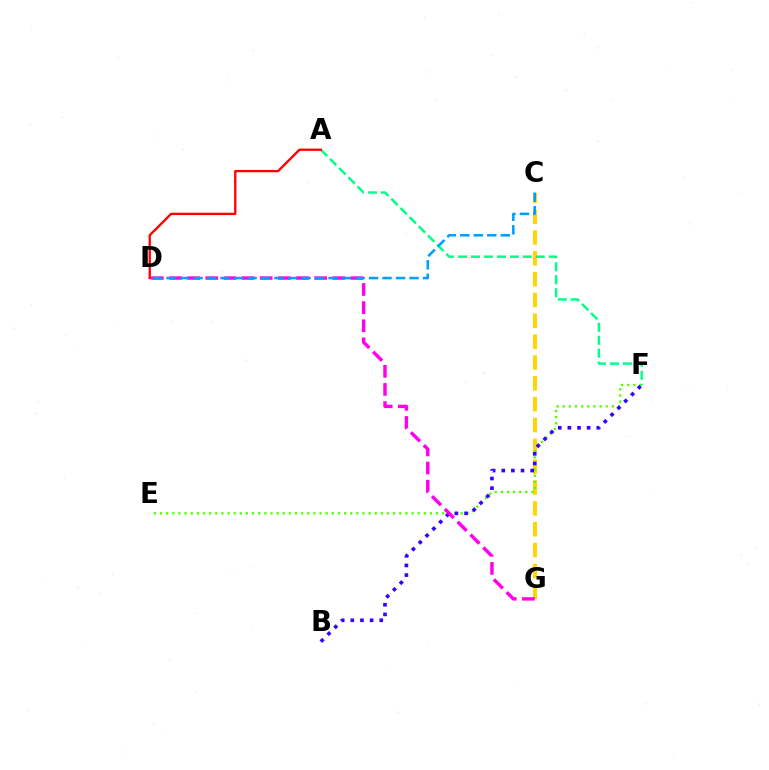{('C', 'G'): [{'color': '#ffd500', 'line_style': 'dashed', 'thickness': 2.83}], ('E', 'F'): [{'color': '#4fff00', 'line_style': 'dotted', 'thickness': 1.67}], ('B', 'F'): [{'color': '#3700ff', 'line_style': 'dotted', 'thickness': 2.62}], ('A', 'F'): [{'color': '#00ff86', 'line_style': 'dashed', 'thickness': 1.76}], ('D', 'G'): [{'color': '#ff00ed', 'line_style': 'dashed', 'thickness': 2.46}], ('C', 'D'): [{'color': '#009eff', 'line_style': 'dashed', 'thickness': 1.83}], ('A', 'D'): [{'color': '#ff0000', 'line_style': 'solid', 'thickness': 1.68}]}